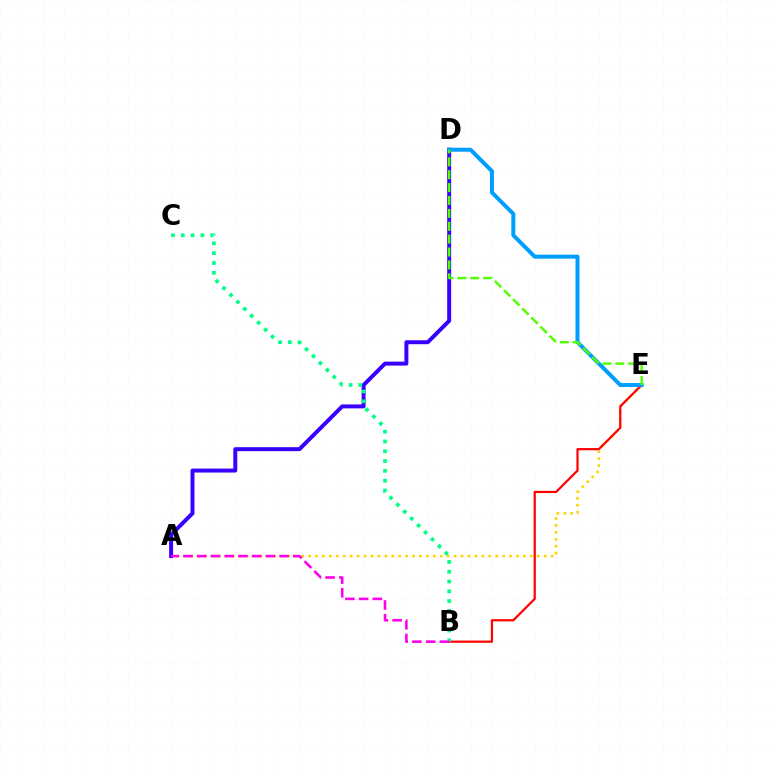{('A', 'E'): [{'color': '#ffd500', 'line_style': 'dotted', 'thickness': 1.88}], ('B', 'E'): [{'color': '#ff0000', 'line_style': 'solid', 'thickness': 1.59}], ('A', 'D'): [{'color': '#3700ff', 'line_style': 'solid', 'thickness': 2.86}], ('D', 'E'): [{'color': '#009eff', 'line_style': 'solid', 'thickness': 2.87}, {'color': '#4fff00', 'line_style': 'dashed', 'thickness': 1.75}], ('B', 'C'): [{'color': '#00ff86', 'line_style': 'dotted', 'thickness': 2.66}], ('A', 'B'): [{'color': '#ff00ed', 'line_style': 'dashed', 'thickness': 1.86}]}